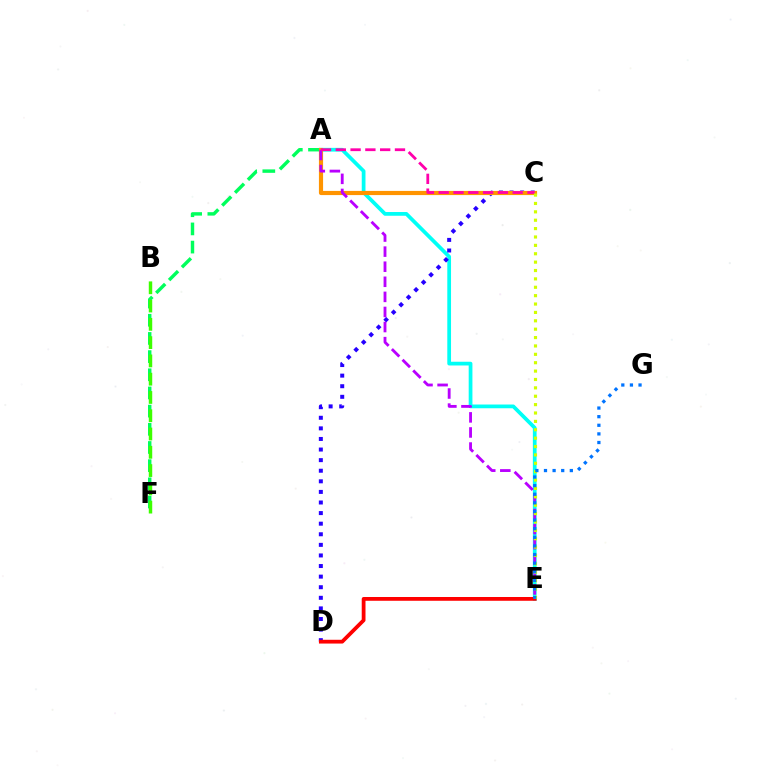{('A', 'F'): [{'color': '#00ff5c', 'line_style': 'dashed', 'thickness': 2.47}], ('A', 'E'): [{'color': '#00fff6', 'line_style': 'solid', 'thickness': 2.69}, {'color': '#b900ff', 'line_style': 'dashed', 'thickness': 2.05}], ('C', 'D'): [{'color': '#2500ff', 'line_style': 'dotted', 'thickness': 2.88}], ('A', 'C'): [{'color': '#ff9400', 'line_style': 'solid', 'thickness': 3.0}, {'color': '#ff00ac', 'line_style': 'dashed', 'thickness': 2.01}], ('D', 'E'): [{'color': '#ff0000', 'line_style': 'solid', 'thickness': 2.72}], ('B', 'F'): [{'color': '#3dff00', 'line_style': 'dashed', 'thickness': 2.48}], ('C', 'E'): [{'color': '#d1ff00', 'line_style': 'dotted', 'thickness': 2.28}], ('E', 'G'): [{'color': '#0074ff', 'line_style': 'dotted', 'thickness': 2.34}]}